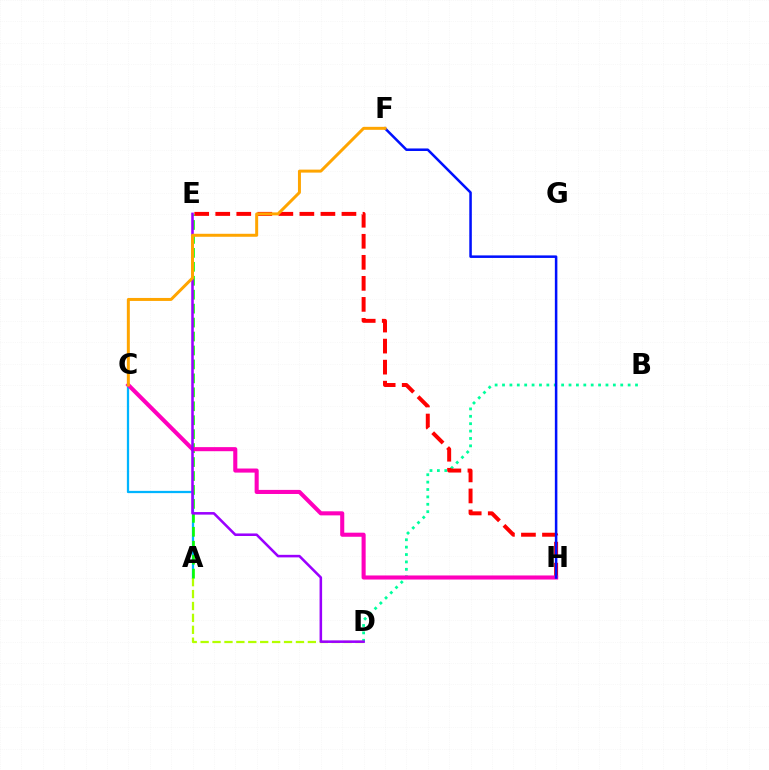{('A', 'C'): [{'color': '#00b5ff', 'line_style': 'solid', 'thickness': 1.63}], ('B', 'D'): [{'color': '#00ff9d', 'line_style': 'dotted', 'thickness': 2.01}], ('A', 'D'): [{'color': '#b3ff00', 'line_style': 'dashed', 'thickness': 1.62}], ('E', 'H'): [{'color': '#ff0000', 'line_style': 'dashed', 'thickness': 2.86}], ('A', 'E'): [{'color': '#08ff00', 'line_style': 'dashed', 'thickness': 1.89}], ('C', 'H'): [{'color': '#ff00bd', 'line_style': 'solid', 'thickness': 2.94}], ('F', 'H'): [{'color': '#0010ff', 'line_style': 'solid', 'thickness': 1.82}], ('D', 'E'): [{'color': '#9b00ff', 'line_style': 'solid', 'thickness': 1.84}], ('C', 'F'): [{'color': '#ffa500', 'line_style': 'solid', 'thickness': 2.15}]}